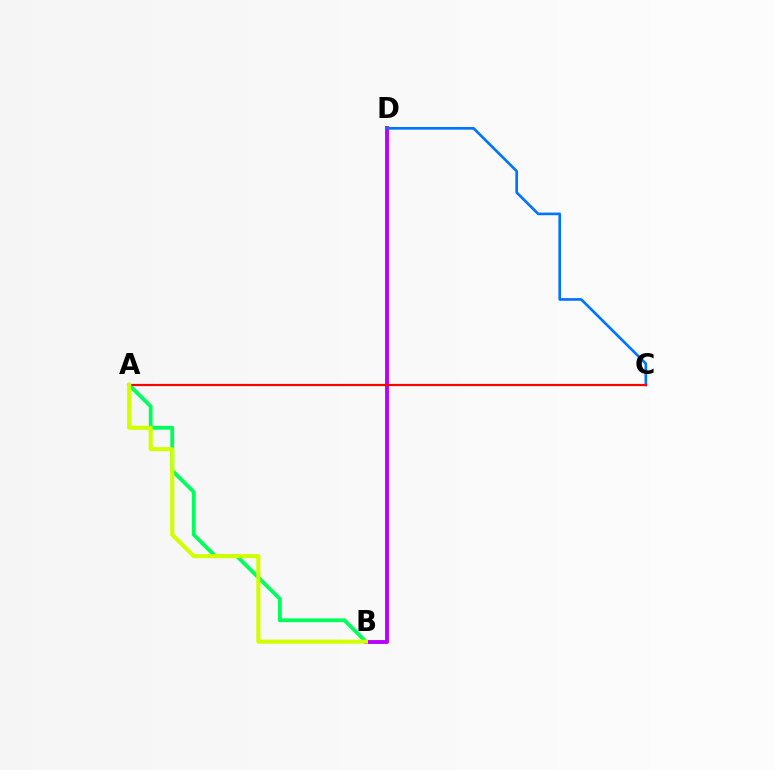{('A', 'B'): [{'color': '#00ff5c', 'line_style': 'solid', 'thickness': 2.75}, {'color': '#d1ff00', 'line_style': 'solid', 'thickness': 2.94}], ('B', 'D'): [{'color': '#b900ff', 'line_style': 'solid', 'thickness': 2.8}], ('C', 'D'): [{'color': '#0074ff', 'line_style': 'solid', 'thickness': 1.92}], ('A', 'C'): [{'color': '#ff0000', 'line_style': 'solid', 'thickness': 1.58}]}